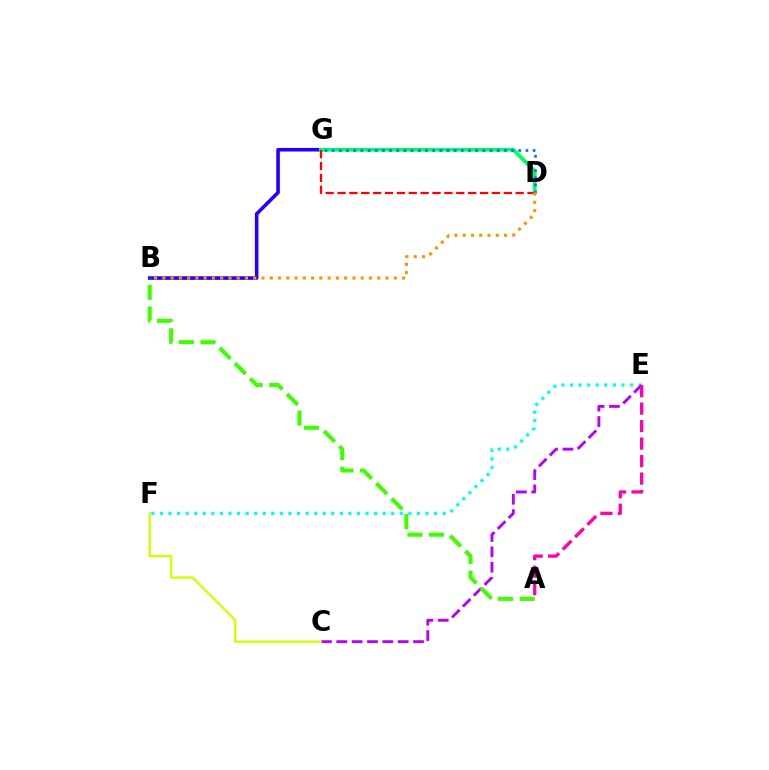{('E', 'F'): [{'color': '#00fff6', 'line_style': 'dotted', 'thickness': 2.33}], ('B', 'G'): [{'color': '#2500ff', 'line_style': 'solid', 'thickness': 2.58}], ('D', 'G'): [{'color': '#00ff5c', 'line_style': 'solid', 'thickness': 2.69}, {'color': '#ff0000', 'line_style': 'dashed', 'thickness': 1.61}, {'color': '#0074ff', 'line_style': 'dotted', 'thickness': 1.95}], ('C', 'E'): [{'color': '#b900ff', 'line_style': 'dashed', 'thickness': 2.09}], ('A', 'B'): [{'color': '#3dff00', 'line_style': 'dashed', 'thickness': 2.94}], ('A', 'E'): [{'color': '#ff00ac', 'line_style': 'dashed', 'thickness': 2.38}], ('B', 'D'): [{'color': '#ff9400', 'line_style': 'dotted', 'thickness': 2.25}], ('C', 'F'): [{'color': '#d1ff00', 'line_style': 'solid', 'thickness': 1.68}]}